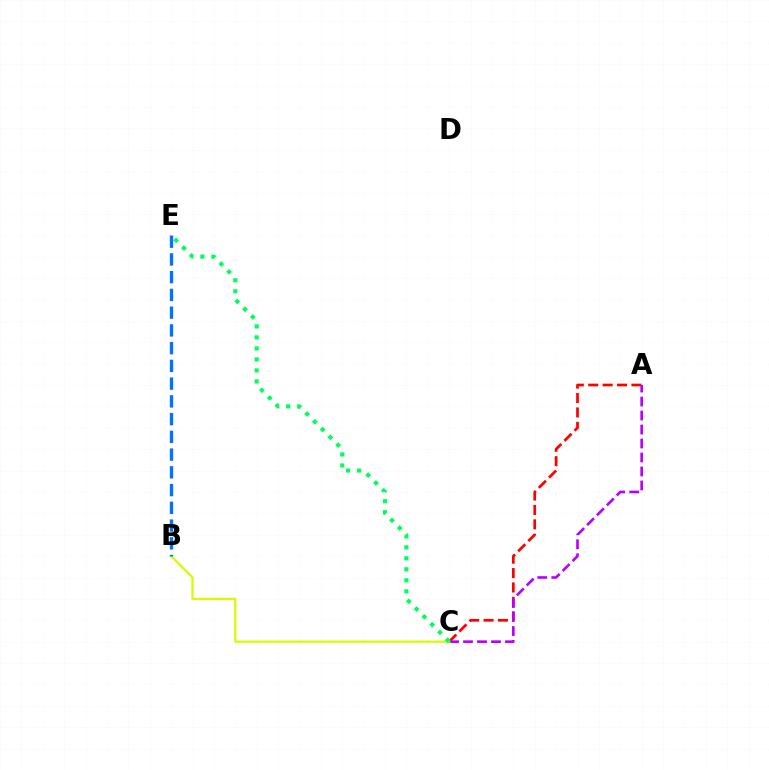{('A', 'C'): [{'color': '#ff0000', 'line_style': 'dashed', 'thickness': 1.96}, {'color': '#b900ff', 'line_style': 'dashed', 'thickness': 1.9}], ('B', 'C'): [{'color': '#d1ff00', 'line_style': 'solid', 'thickness': 1.61}], ('C', 'E'): [{'color': '#00ff5c', 'line_style': 'dotted', 'thickness': 2.99}], ('B', 'E'): [{'color': '#0074ff', 'line_style': 'dashed', 'thickness': 2.41}]}